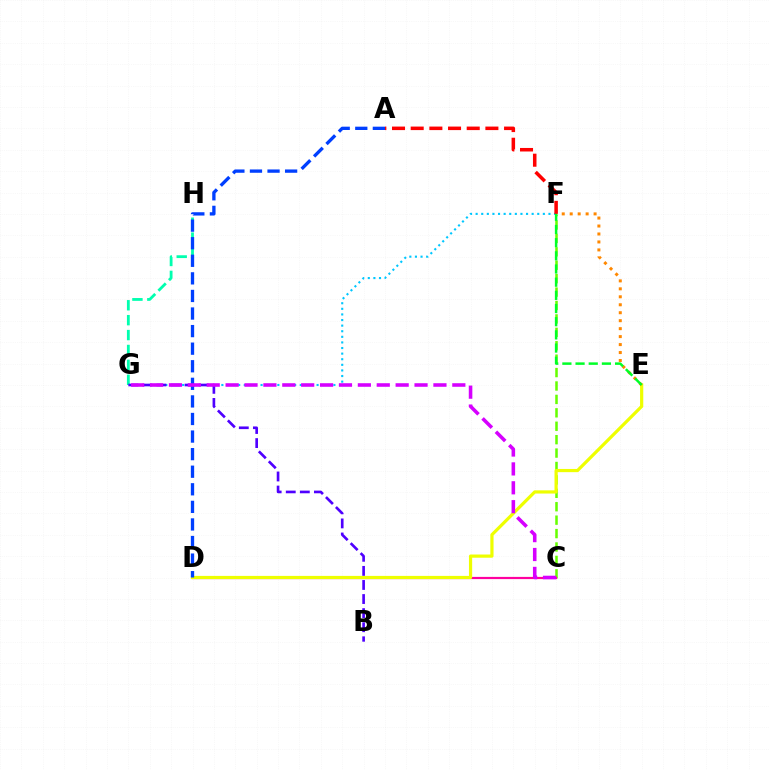{('C', 'F'): [{'color': '#66ff00', 'line_style': 'dashed', 'thickness': 1.82}], ('C', 'D'): [{'color': '#ff00a0', 'line_style': 'solid', 'thickness': 1.58}], ('F', 'G'): [{'color': '#00c7ff', 'line_style': 'dotted', 'thickness': 1.52}], ('G', 'H'): [{'color': '#00ffaf', 'line_style': 'dashed', 'thickness': 2.03}], ('D', 'E'): [{'color': '#eeff00', 'line_style': 'solid', 'thickness': 2.31}], ('B', 'G'): [{'color': '#4f00ff', 'line_style': 'dashed', 'thickness': 1.91}], ('A', 'D'): [{'color': '#003fff', 'line_style': 'dashed', 'thickness': 2.39}], ('E', 'F'): [{'color': '#ff8800', 'line_style': 'dotted', 'thickness': 2.16}, {'color': '#00ff27', 'line_style': 'dashed', 'thickness': 1.79}], ('C', 'G'): [{'color': '#d600ff', 'line_style': 'dashed', 'thickness': 2.57}], ('A', 'F'): [{'color': '#ff0000', 'line_style': 'dashed', 'thickness': 2.54}]}